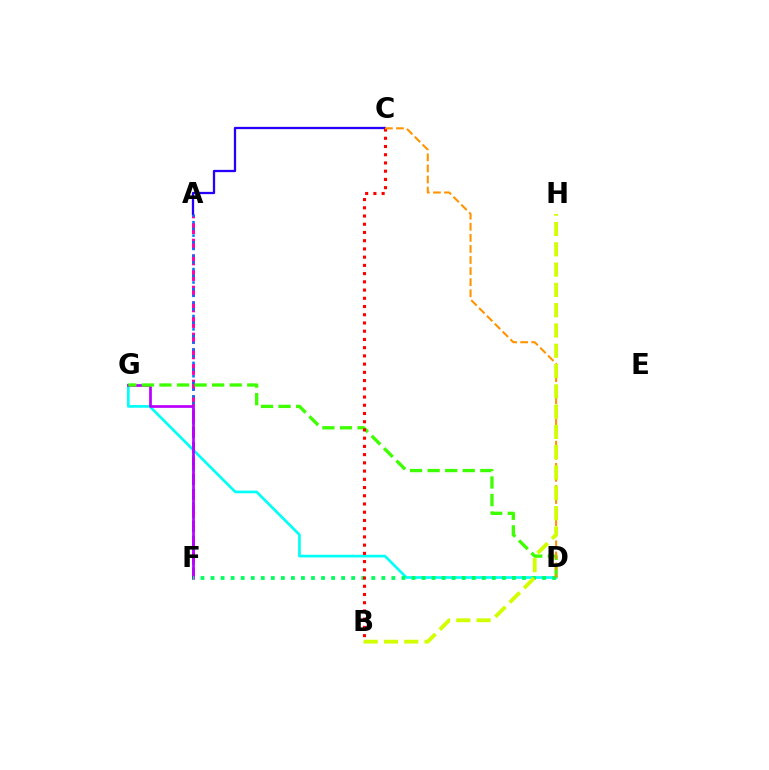{('A', 'F'): [{'color': '#ff00ac', 'line_style': 'dashed', 'thickness': 2.13}, {'color': '#0074ff', 'line_style': 'dotted', 'thickness': 1.82}], ('A', 'C'): [{'color': '#2500ff', 'line_style': 'solid', 'thickness': 1.65}], ('D', 'G'): [{'color': '#00fff6', 'line_style': 'solid', 'thickness': 1.93}, {'color': '#3dff00', 'line_style': 'dashed', 'thickness': 2.39}], ('F', 'G'): [{'color': '#b900ff', 'line_style': 'solid', 'thickness': 1.95}], ('D', 'F'): [{'color': '#00ff5c', 'line_style': 'dotted', 'thickness': 2.73}], ('B', 'C'): [{'color': '#ff0000', 'line_style': 'dotted', 'thickness': 2.24}], ('C', 'D'): [{'color': '#ff9400', 'line_style': 'dashed', 'thickness': 1.5}], ('B', 'H'): [{'color': '#d1ff00', 'line_style': 'dashed', 'thickness': 2.76}]}